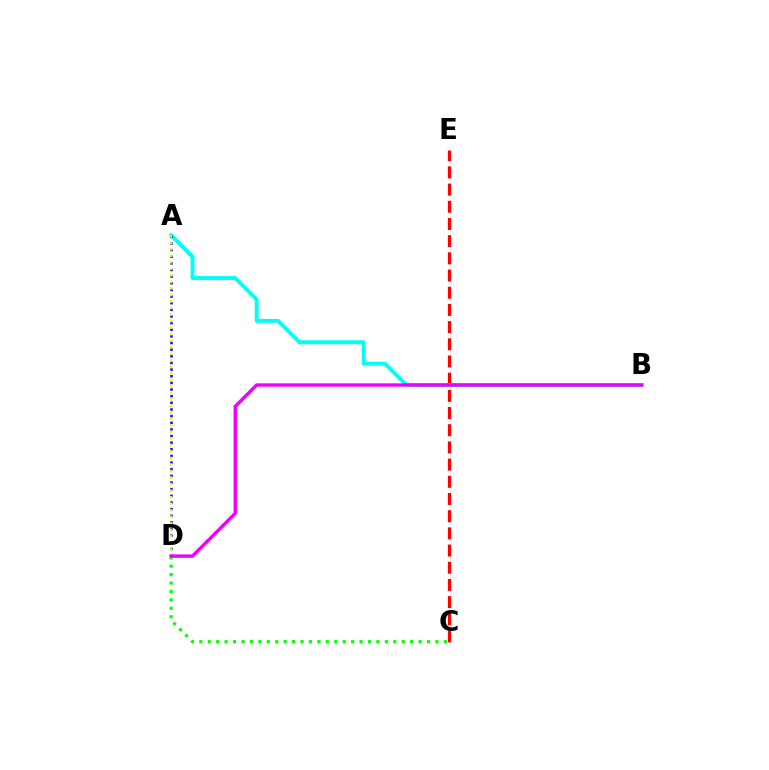{('C', 'E'): [{'color': '#ff0000', 'line_style': 'dashed', 'thickness': 2.34}], ('A', 'B'): [{'color': '#00fff6', 'line_style': 'solid', 'thickness': 2.82}], ('C', 'D'): [{'color': '#08ff00', 'line_style': 'dotted', 'thickness': 2.29}], ('A', 'D'): [{'color': '#0010ff', 'line_style': 'dotted', 'thickness': 1.8}, {'color': '#fcf500', 'line_style': 'dotted', 'thickness': 1.77}], ('B', 'D'): [{'color': '#ee00ff', 'line_style': 'solid', 'thickness': 2.44}]}